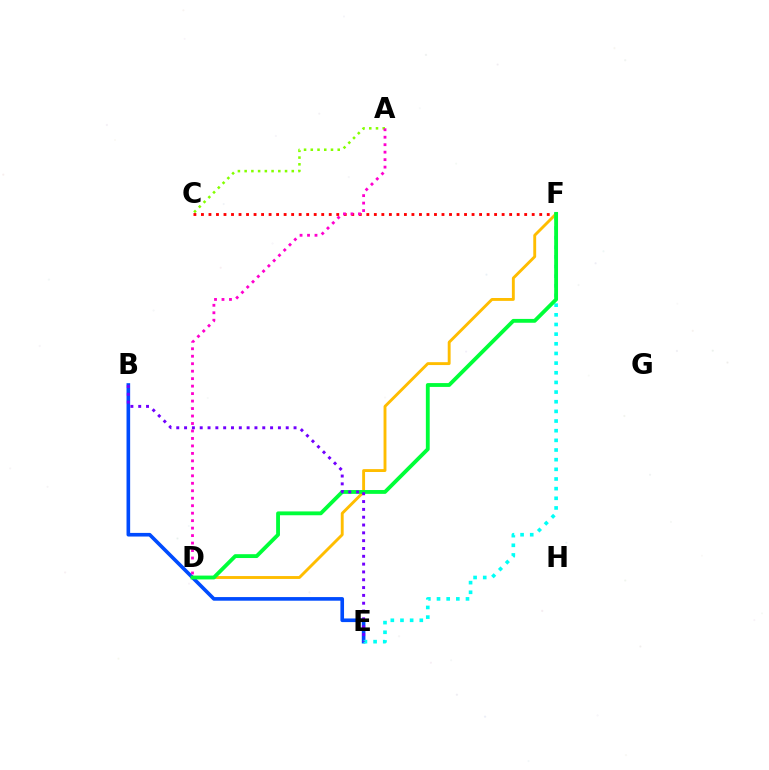{('C', 'F'): [{'color': '#ff0000', 'line_style': 'dotted', 'thickness': 2.04}], ('B', 'E'): [{'color': '#004bff', 'line_style': 'solid', 'thickness': 2.61}, {'color': '#7200ff', 'line_style': 'dotted', 'thickness': 2.12}], ('D', 'F'): [{'color': '#ffbd00', 'line_style': 'solid', 'thickness': 2.08}, {'color': '#00ff39', 'line_style': 'solid', 'thickness': 2.76}], ('E', 'F'): [{'color': '#00fff6', 'line_style': 'dotted', 'thickness': 2.62}], ('A', 'C'): [{'color': '#84ff00', 'line_style': 'dotted', 'thickness': 1.83}], ('A', 'D'): [{'color': '#ff00cf', 'line_style': 'dotted', 'thickness': 2.03}]}